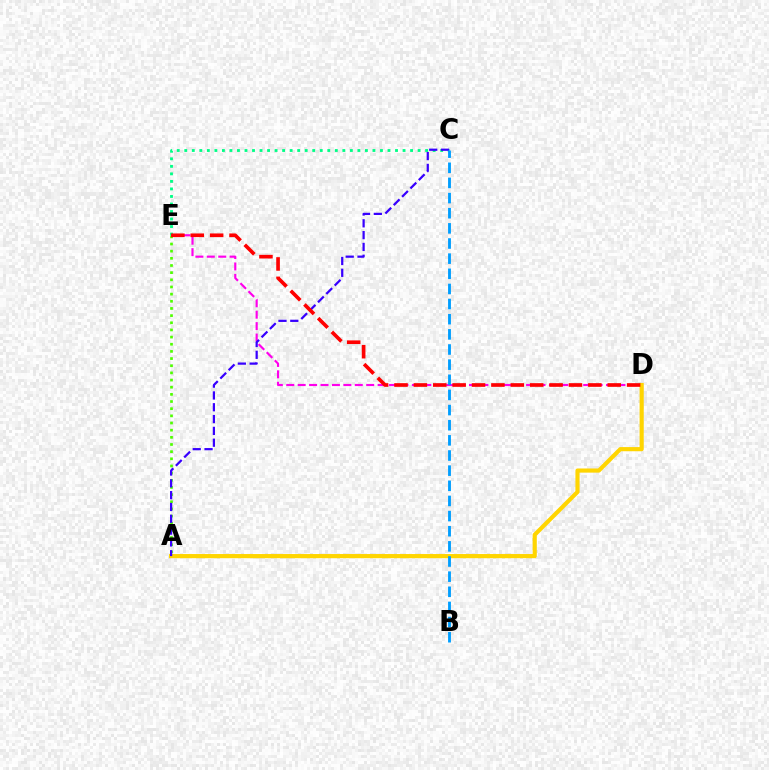{('A', 'E'): [{'color': '#4fff00', 'line_style': 'dotted', 'thickness': 1.95}], ('D', 'E'): [{'color': '#ff00ed', 'line_style': 'dashed', 'thickness': 1.55}, {'color': '#ff0000', 'line_style': 'dashed', 'thickness': 2.63}], ('C', 'E'): [{'color': '#00ff86', 'line_style': 'dotted', 'thickness': 2.04}], ('A', 'D'): [{'color': '#ffd500', 'line_style': 'solid', 'thickness': 2.99}], ('A', 'C'): [{'color': '#3700ff', 'line_style': 'dashed', 'thickness': 1.6}], ('B', 'C'): [{'color': '#009eff', 'line_style': 'dashed', 'thickness': 2.06}]}